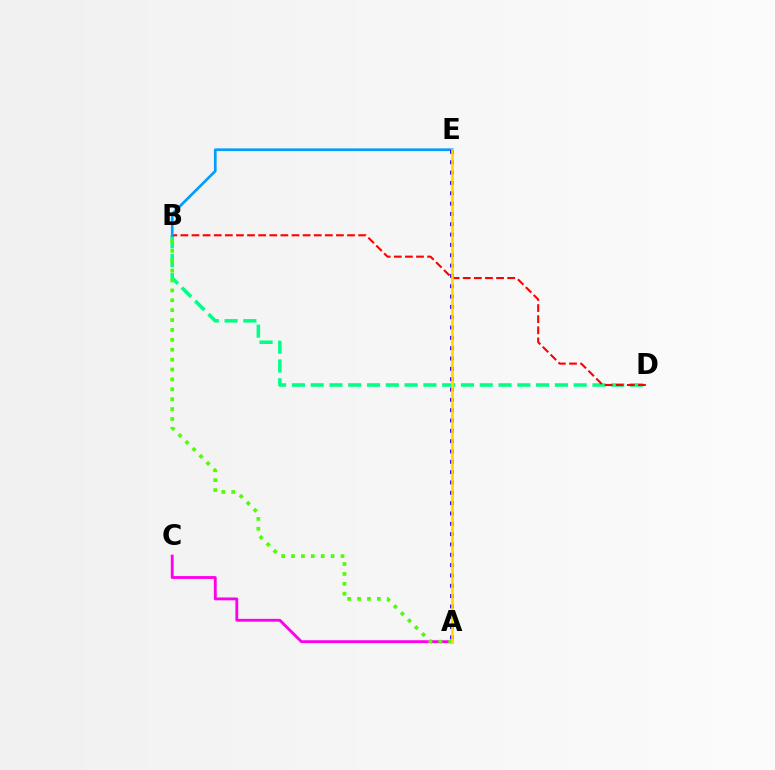{('B', 'D'): [{'color': '#00ff86', 'line_style': 'dashed', 'thickness': 2.55}, {'color': '#ff0000', 'line_style': 'dashed', 'thickness': 1.51}], ('B', 'E'): [{'color': '#009eff', 'line_style': 'solid', 'thickness': 1.94}], ('A', 'E'): [{'color': '#3700ff', 'line_style': 'dotted', 'thickness': 2.81}, {'color': '#ffd500', 'line_style': 'solid', 'thickness': 1.88}], ('A', 'C'): [{'color': '#ff00ed', 'line_style': 'solid', 'thickness': 2.05}], ('A', 'B'): [{'color': '#4fff00', 'line_style': 'dotted', 'thickness': 2.69}]}